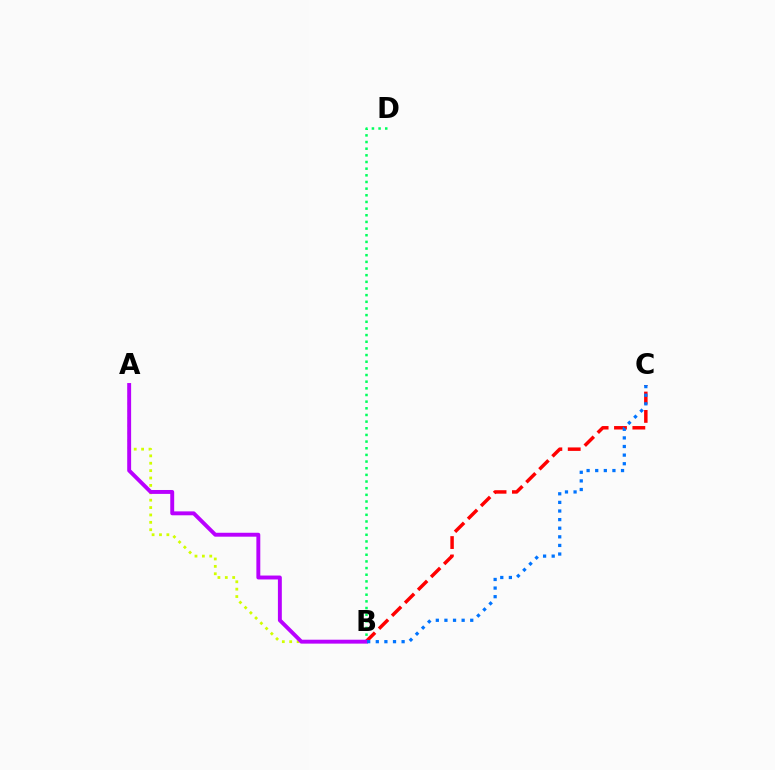{('B', 'C'): [{'color': '#ff0000', 'line_style': 'dashed', 'thickness': 2.49}, {'color': '#0074ff', 'line_style': 'dotted', 'thickness': 2.34}], ('A', 'B'): [{'color': '#d1ff00', 'line_style': 'dotted', 'thickness': 2.01}, {'color': '#b900ff', 'line_style': 'solid', 'thickness': 2.82}], ('B', 'D'): [{'color': '#00ff5c', 'line_style': 'dotted', 'thickness': 1.81}]}